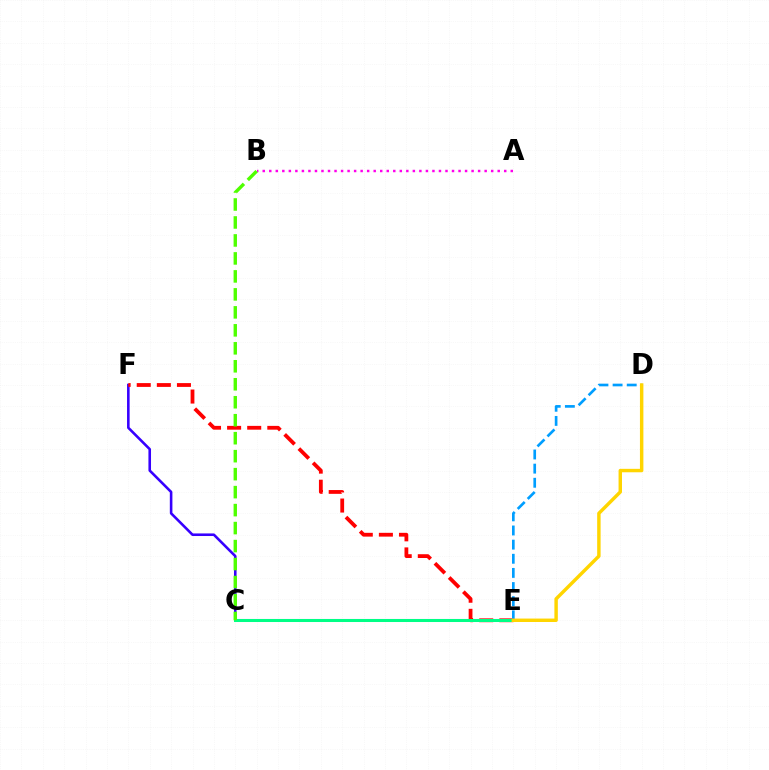{('E', 'F'): [{'color': '#3700ff', 'line_style': 'solid', 'thickness': 1.86}, {'color': '#ff0000', 'line_style': 'dashed', 'thickness': 2.73}], ('A', 'B'): [{'color': '#ff00ed', 'line_style': 'dotted', 'thickness': 1.77}], ('D', 'E'): [{'color': '#009eff', 'line_style': 'dashed', 'thickness': 1.92}, {'color': '#ffd500', 'line_style': 'solid', 'thickness': 2.48}], ('C', 'E'): [{'color': '#00ff86', 'line_style': 'solid', 'thickness': 2.18}], ('B', 'C'): [{'color': '#4fff00', 'line_style': 'dashed', 'thickness': 2.44}]}